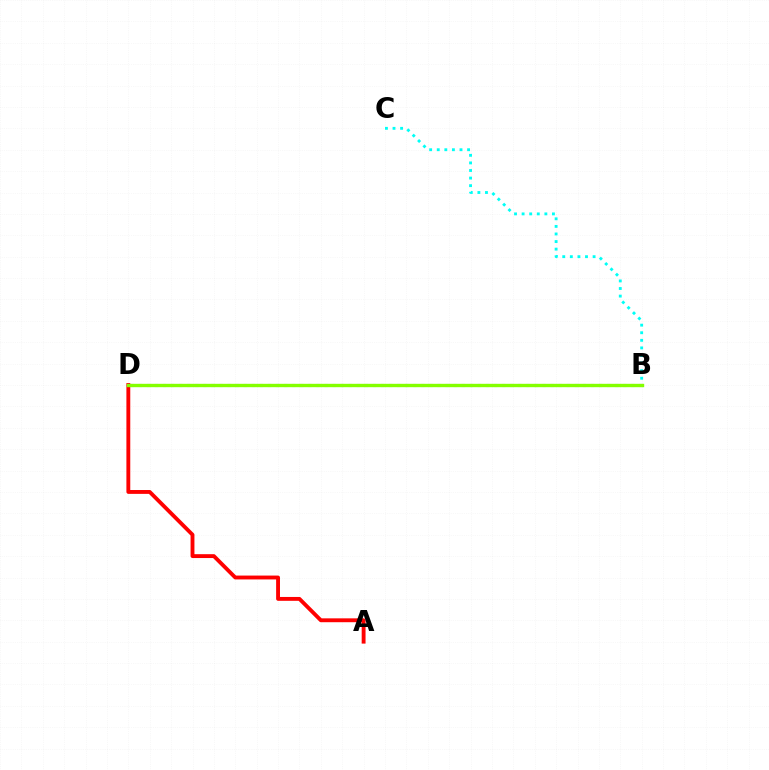{('A', 'D'): [{'color': '#ff0000', 'line_style': 'solid', 'thickness': 2.78}], ('B', 'D'): [{'color': '#7200ff', 'line_style': 'dotted', 'thickness': 2.19}, {'color': '#84ff00', 'line_style': 'solid', 'thickness': 2.43}], ('B', 'C'): [{'color': '#00fff6', 'line_style': 'dotted', 'thickness': 2.06}]}